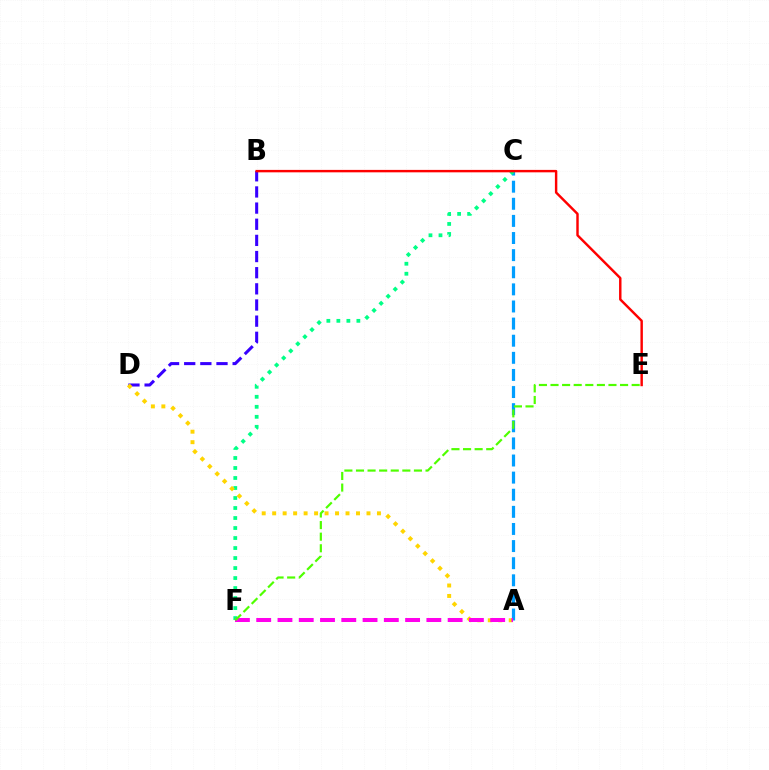{('A', 'C'): [{'color': '#009eff', 'line_style': 'dashed', 'thickness': 2.32}], ('C', 'F'): [{'color': '#00ff86', 'line_style': 'dotted', 'thickness': 2.72}], ('B', 'D'): [{'color': '#3700ff', 'line_style': 'dashed', 'thickness': 2.19}], ('A', 'D'): [{'color': '#ffd500', 'line_style': 'dotted', 'thickness': 2.85}], ('A', 'F'): [{'color': '#ff00ed', 'line_style': 'dashed', 'thickness': 2.89}], ('E', 'F'): [{'color': '#4fff00', 'line_style': 'dashed', 'thickness': 1.57}], ('B', 'E'): [{'color': '#ff0000', 'line_style': 'solid', 'thickness': 1.75}]}